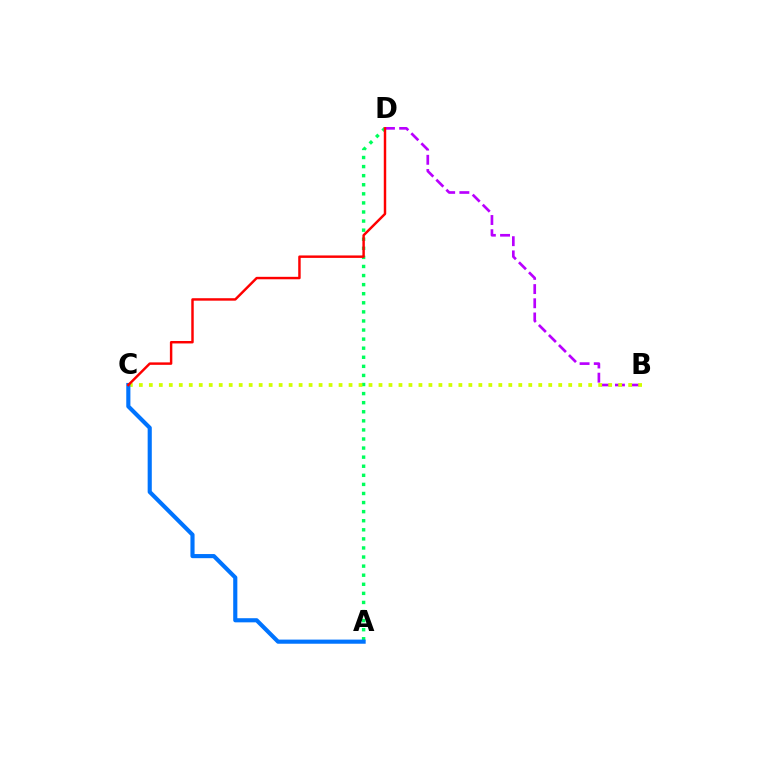{('A', 'D'): [{'color': '#00ff5c', 'line_style': 'dotted', 'thickness': 2.47}], ('B', 'D'): [{'color': '#b900ff', 'line_style': 'dashed', 'thickness': 1.93}], ('B', 'C'): [{'color': '#d1ff00', 'line_style': 'dotted', 'thickness': 2.71}], ('A', 'C'): [{'color': '#0074ff', 'line_style': 'solid', 'thickness': 2.97}], ('C', 'D'): [{'color': '#ff0000', 'line_style': 'solid', 'thickness': 1.77}]}